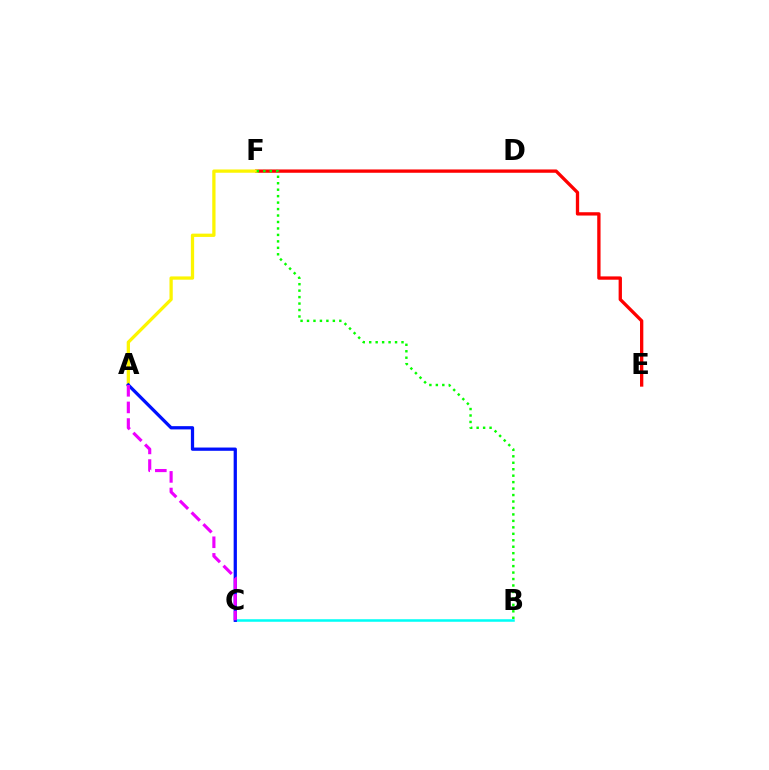{('B', 'C'): [{'color': '#00fff6', 'line_style': 'solid', 'thickness': 1.82}], ('E', 'F'): [{'color': '#ff0000', 'line_style': 'solid', 'thickness': 2.39}], ('A', 'F'): [{'color': '#fcf500', 'line_style': 'solid', 'thickness': 2.36}], ('B', 'F'): [{'color': '#08ff00', 'line_style': 'dotted', 'thickness': 1.75}], ('A', 'C'): [{'color': '#0010ff', 'line_style': 'solid', 'thickness': 2.34}, {'color': '#ee00ff', 'line_style': 'dashed', 'thickness': 2.26}]}